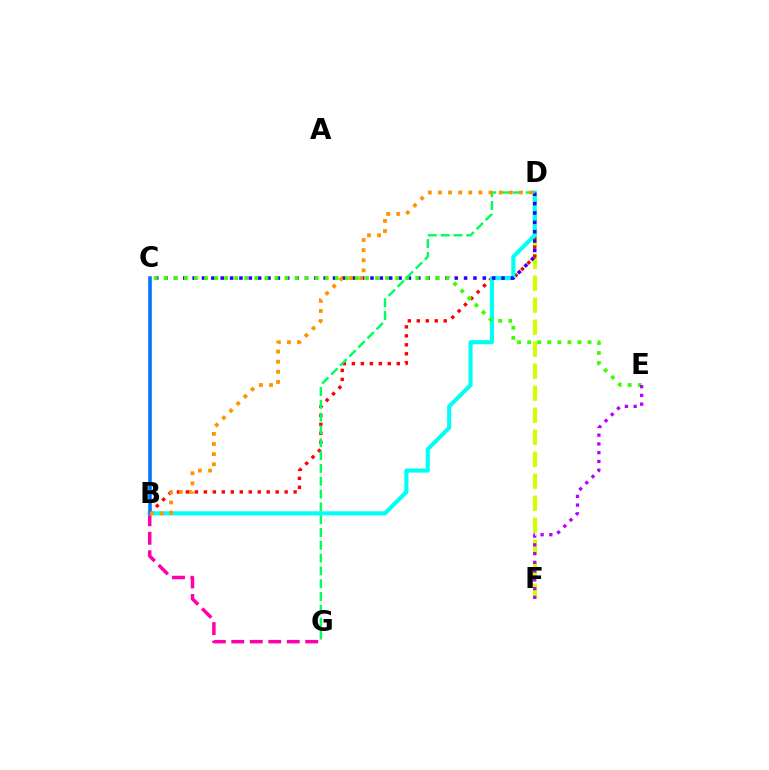{('D', 'F'): [{'color': '#d1ff00', 'line_style': 'dashed', 'thickness': 2.99}], ('B', 'G'): [{'color': '#ff00ac', 'line_style': 'dashed', 'thickness': 2.51}], ('B', 'D'): [{'color': '#ff0000', 'line_style': 'dotted', 'thickness': 2.44}, {'color': '#00fff6', 'line_style': 'solid', 'thickness': 2.94}, {'color': '#ff9400', 'line_style': 'dotted', 'thickness': 2.75}], ('C', 'D'): [{'color': '#2500ff', 'line_style': 'dotted', 'thickness': 2.54}], ('B', 'C'): [{'color': '#0074ff', 'line_style': 'solid', 'thickness': 2.58}], ('C', 'E'): [{'color': '#3dff00', 'line_style': 'dotted', 'thickness': 2.73}], ('E', 'F'): [{'color': '#b900ff', 'line_style': 'dotted', 'thickness': 2.38}], ('D', 'G'): [{'color': '#00ff5c', 'line_style': 'dashed', 'thickness': 1.74}]}